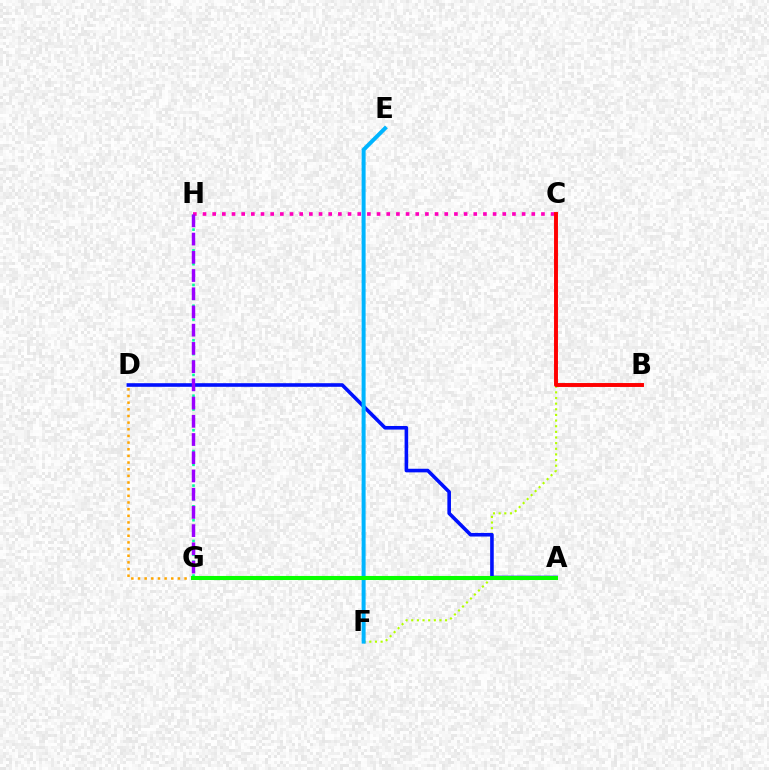{('C', 'F'): [{'color': '#b3ff00', 'line_style': 'dotted', 'thickness': 1.53}], ('A', 'D'): [{'color': '#0010ff', 'line_style': 'solid', 'thickness': 2.59}], ('G', 'H'): [{'color': '#00ff9d', 'line_style': 'dotted', 'thickness': 1.88}, {'color': '#9b00ff', 'line_style': 'dashed', 'thickness': 2.48}], ('C', 'H'): [{'color': '#ff00bd', 'line_style': 'dotted', 'thickness': 2.63}], ('B', 'C'): [{'color': '#ff0000', 'line_style': 'solid', 'thickness': 2.82}], ('E', 'F'): [{'color': '#00b5ff', 'line_style': 'solid', 'thickness': 2.87}], ('D', 'G'): [{'color': '#ffa500', 'line_style': 'dotted', 'thickness': 1.81}], ('A', 'G'): [{'color': '#08ff00', 'line_style': 'solid', 'thickness': 2.94}]}